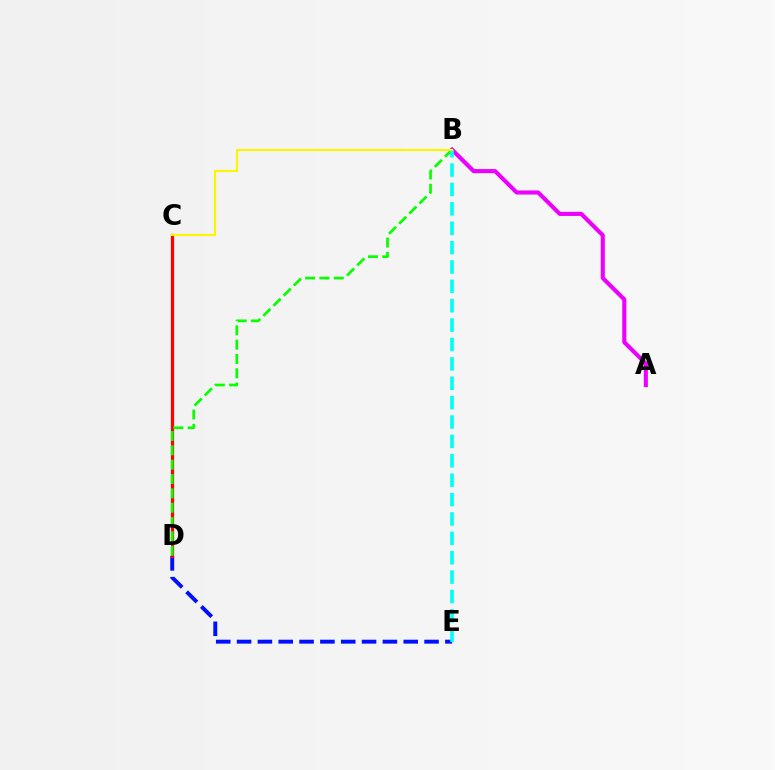{('D', 'E'): [{'color': '#0010ff', 'line_style': 'dashed', 'thickness': 2.83}], ('C', 'D'): [{'color': '#ff0000', 'line_style': 'solid', 'thickness': 2.33}], ('B', 'D'): [{'color': '#08ff00', 'line_style': 'dashed', 'thickness': 1.95}], ('A', 'B'): [{'color': '#ee00ff', 'line_style': 'solid', 'thickness': 2.95}], ('B', 'E'): [{'color': '#00fff6', 'line_style': 'dashed', 'thickness': 2.63}], ('B', 'C'): [{'color': '#fcf500', 'line_style': 'solid', 'thickness': 1.54}]}